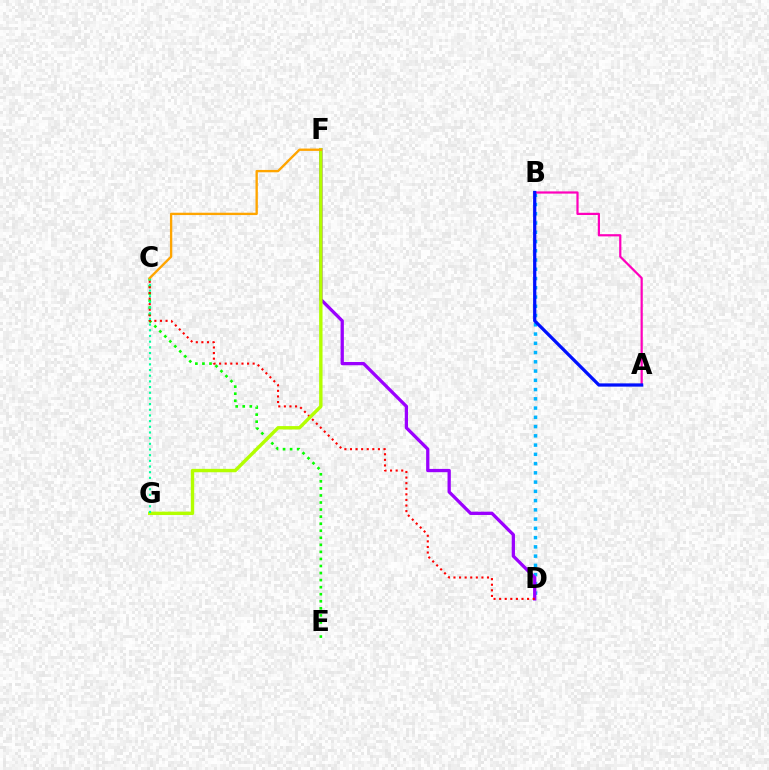{('B', 'D'): [{'color': '#00b5ff', 'line_style': 'dotted', 'thickness': 2.51}], ('C', 'E'): [{'color': '#08ff00', 'line_style': 'dotted', 'thickness': 1.92}], ('D', 'F'): [{'color': '#9b00ff', 'line_style': 'solid', 'thickness': 2.36}], ('A', 'B'): [{'color': '#ff00bd', 'line_style': 'solid', 'thickness': 1.6}, {'color': '#0010ff', 'line_style': 'solid', 'thickness': 2.33}], ('C', 'D'): [{'color': '#ff0000', 'line_style': 'dotted', 'thickness': 1.52}], ('F', 'G'): [{'color': '#b3ff00', 'line_style': 'solid', 'thickness': 2.44}], ('C', 'G'): [{'color': '#00ff9d', 'line_style': 'dotted', 'thickness': 1.54}], ('C', 'F'): [{'color': '#ffa500', 'line_style': 'solid', 'thickness': 1.69}]}